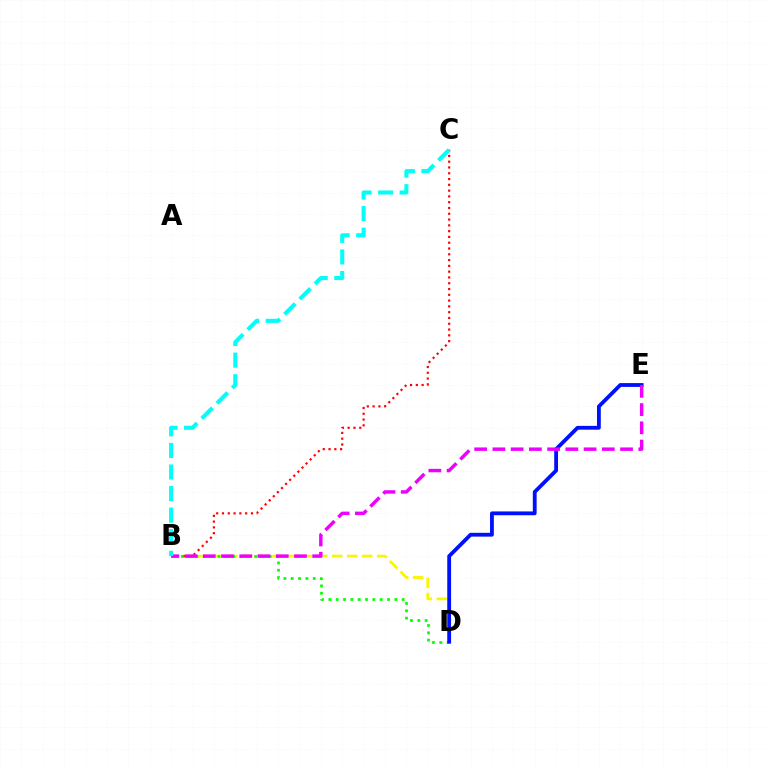{('B', 'D'): [{'color': '#fcf500', 'line_style': 'dashed', 'thickness': 2.03}, {'color': '#08ff00', 'line_style': 'dotted', 'thickness': 1.99}], ('B', 'C'): [{'color': '#ff0000', 'line_style': 'dotted', 'thickness': 1.57}, {'color': '#00fff6', 'line_style': 'dashed', 'thickness': 2.93}], ('D', 'E'): [{'color': '#0010ff', 'line_style': 'solid', 'thickness': 2.74}], ('B', 'E'): [{'color': '#ee00ff', 'line_style': 'dashed', 'thickness': 2.48}]}